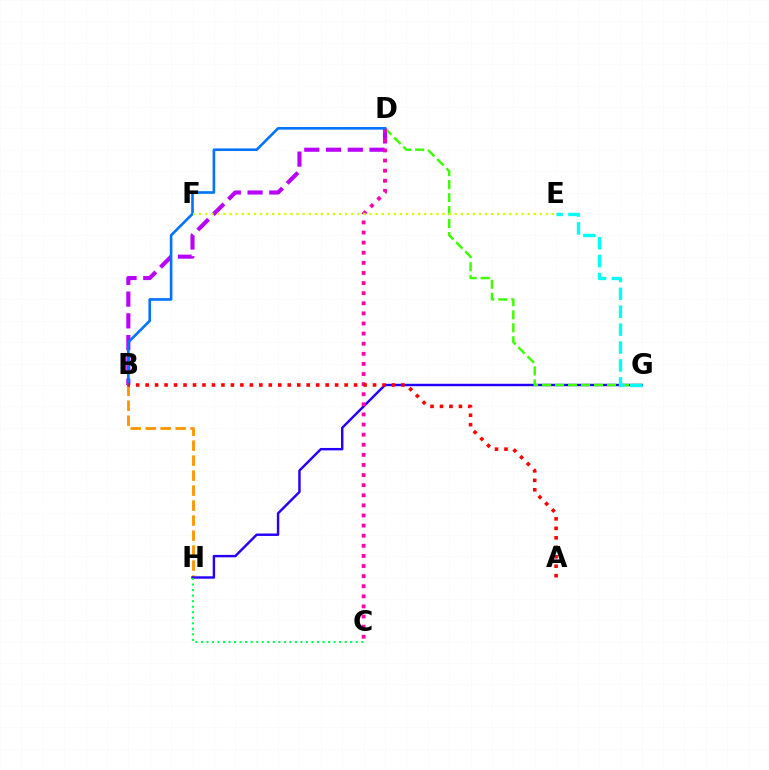{('B', 'H'): [{'color': '#ff9400', 'line_style': 'dashed', 'thickness': 2.04}], ('G', 'H'): [{'color': '#2500ff', 'line_style': 'solid', 'thickness': 1.75}], ('B', 'D'): [{'color': '#b900ff', 'line_style': 'dashed', 'thickness': 2.95}, {'color': '#0074ff', 'line_style': 'solid', 'thickness': 1.89}], ('D', 'G'): [{'color': '#3dff00', 'line_style': 'dashed', 'thickness': 1.76}], ('C', 'H'): [{'color': '#00ff5c', 'line_style': 'dotted', 'thickness': 1.5}], ('C', 'D'): [{'color': '#ff00ac', 'line_style': 'dotted', 'thickness': 2.75}], ('E', 'F'): [{'color': '#d1ff00', 'line_style': 'dotted', 'thickness': 1.65}], ('A', 'B'): [{'color': '#ff0000', 'line_style': 'dotted', 'thickness': 2.57}], ('E', 'G'): [{'color': '#00fff6', 'line_style': 'dashed', 'thickness': 2.43}]}